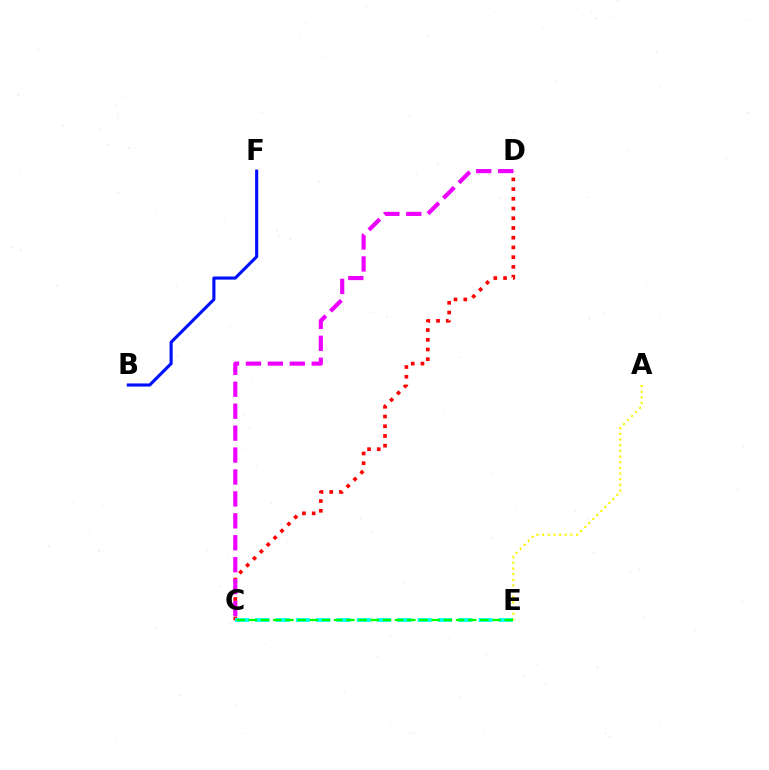{('A', 'E'): [{'color': '#fcf500', 'line_style': 'dotted', 'thickness': 1.54}], ('C', 'D'): [{'color': '#ff0000', 'line_style': 'dotted', 'thickness': 2.64}, {'color': '#ee00ff', 'line_style': 'dashed', 'thickness': 2.98}], ('C', 'E'): [{'color': '#00fff6', 'line_style': 'dashed', 'thickness': 2.76}, {'color': '#08ff00', 'line_style': 'dashed', 'thickness': 1.65}], ('B', 'F'): [{'color': '#0010ff', 'line_style': 'solid', 'thickness': 2.24}]}